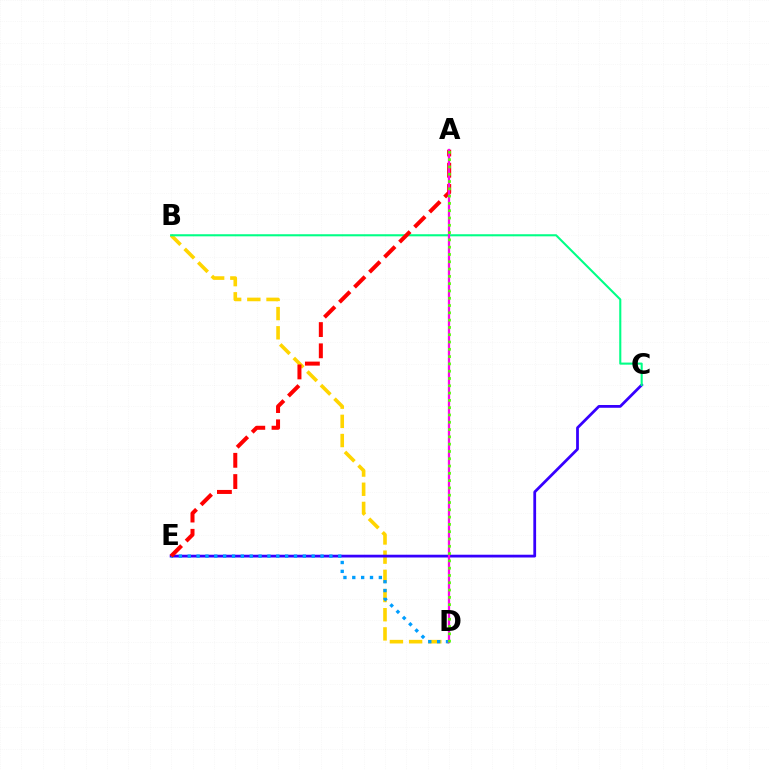{('B', 'D'): [{'color': '#ffd500', 'line_style': 'dashed', 'thickness': 2.61}], ('C', 'E'): [{'color': '#3700ff', 'line_style': 'solid', 'thickness': 2.0}], ('B', 'C'): [{'color': '#00ff86', 'line_style': 'solid', 'thickness': 1.51}], ('D', 'E'): [{'color': '#009eff', 'line_style': 'dotted', 'thickness': 2.41}], ('A', 'E'): [{'color': '#ff0000', 'line_style': 'dashed', 'thickness': 2.89}], ('A', 'D'): [{'color': '#ff00ed', 'line_style': 'solid', 'thickness': 1.63}, {'color': '#4fff00', 'line_style': 'dotted', 'thickness': 1.98}]}